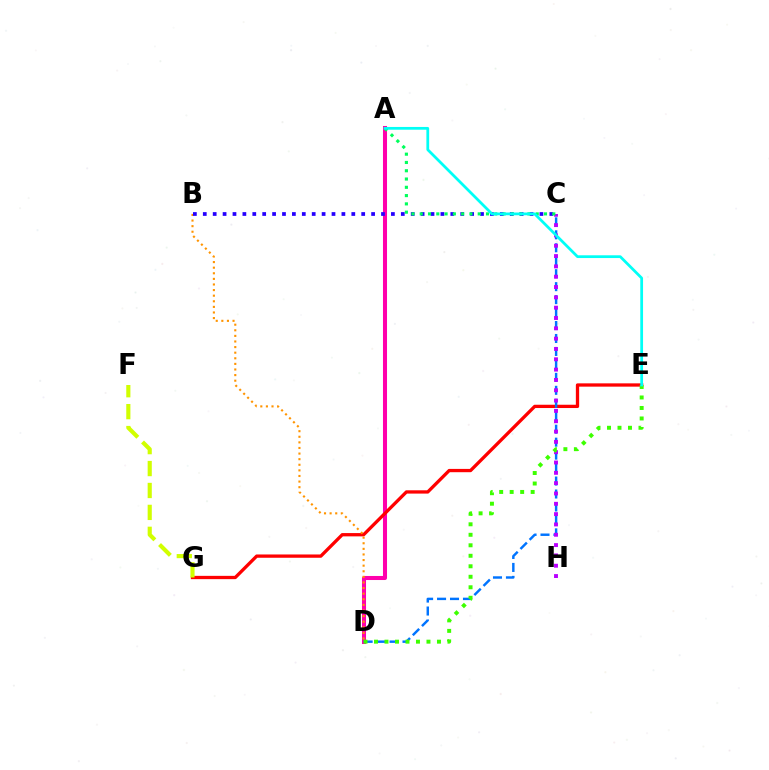{('A', 'D'): [{'color': '#ff00ac', 'line_style': 'solid', 'thickness': 2.92}], ('E', 'G'): [{'color': '#ff0000', 'line_style': 'solid', 'thickness': 2.37}], ('C', 'D'): [{'color': '#0074ff', 'line_style': 'dashed', 'thickness': 1.76}], ('C', 'H'): [{'color': '#b900ff', 'line_style': 'dotted', 'thickness': 2.8}], ('B', 'D'): [{'color': '#ff9400', 'line_style': 'dotted', 'thickness': 1.52}], ('D', 'E'): [{'color': '#3dff00', 'line_style': 'dotted', 'thickness': 2.85}], ('B', 'C'): [{'color': '#2500ff', 'line_style': 'dotted', 'thickness': 2.69}], ('A', 'C'): [{'color': '#00ff5c', 'line_style': 'dotted', 'thickness': 2.25}], ('A', 'E'): [{'color': '#00fff6', 'line_style': 'solid', 'thickness': 1.99}], ('F', 'G'): [{'color': '#d1ff00', 'line_style': 'dashed', 'thickness': 2.98}]}